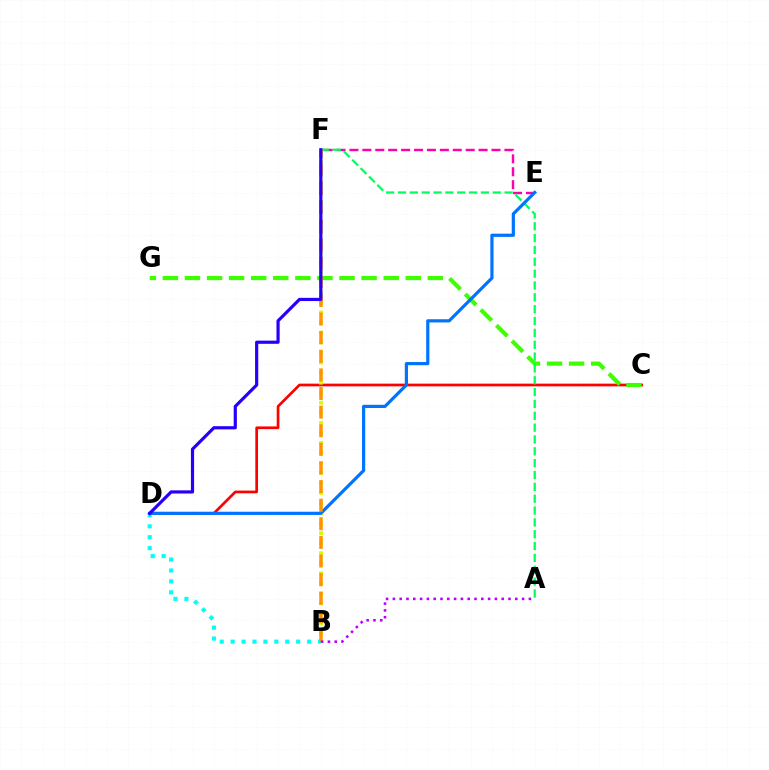{('C', 'D'): [{'color': '#ff0000', 'line_style': 'solid', 'thickness': 1.95}], ('B', 'F'): [{'color': '#d1ff00', 'line_style': 'dotted', 'thickness': 2.73}, {'color': '#ff9400', 'line_style': 'dashed', 'thickness': 2.53}], ('E', 'F'): [{'color': '#ff00ac', 'line_style': 'dashed', 'thickness': 1.75}], ('C', 'G'): [{'color': '#3dff00', 'line_style': 'dashed', 'thickness': 3.0}], ('B', 'D'): [{'color': '#00fff6', 'line_style': 'dotted', 'thickness': 2.97}], ('A', 'F'): [{'color': '#00ff5c', 'line_style': 'dashed', 'thickness': 1.61}], ('D', 'E'): [{'color': '#0074ff', 'line_style': 'solid', 'thickness': 2.3}], ('D', 'F'): [{'color': '#2500ff', 'line_style': 'solid', 'thickness': 2.29}], ('A', 'B'): [{'color': '#b900ff', 'line_style': 'dotted', 'thickness': 1.85}]}